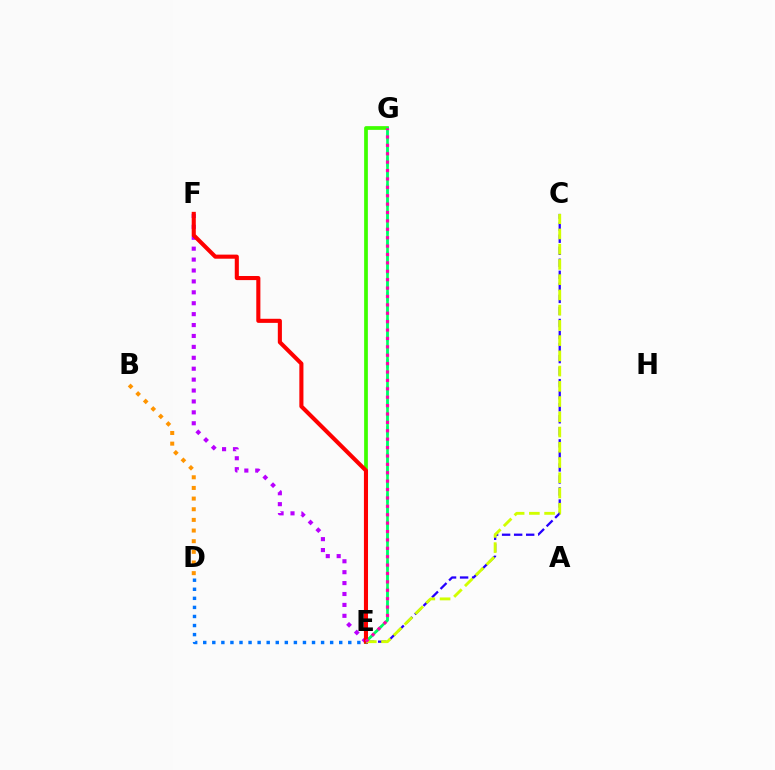{('E', 'G'): [{'color': '#00fff6', 'line_style': 'dashed', 'thickness': 1.83}, {'color': '#3dff00', 'line_style': 'solid', 'thickness': 2.69}, {'color': '#00ff5c', 'line_style': 'solid', 'thickness': 1.91}, {'color': '#ff00ac', 'line_style': 'dotted', 'thickness': 2.28}], ('C', 'E'): [{'color': '#2500ff', 'line_style': 'dashed', 'thickness': 1.64}, {'color': '#d1ff00', 'line_style': 'dashed', 'thickness': 2.07}], ('E', 'F'): [{'color': '#b900ff', 'line_style': 'dotted', 'thickness': 2.96}, {'color': '#ff0000', 'line_style': 'solid', 'thickness': 2.95}], ('B', 'D'): [{'color': '#ff9400', 'line_style': 'dotted', 'thickness': 2.89}], ('D', 'E'): [{'color': '#0074ff', 'line_style': 'dotted', 'thickness': 2.46}]}